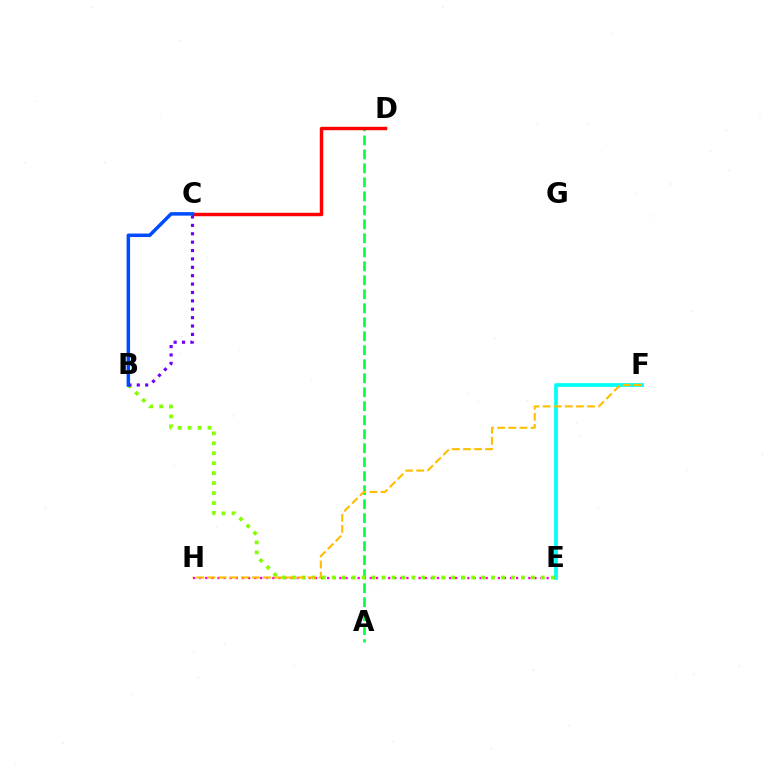{('A', 'D'): [{'color': '#00ff39', 'line_style': 'dashed', 'thickness': 1.9}], ('E', 'H'): [{'color': '#ff00cf', 'line_style': 'dotted', 'thickness': 1.66}], ('C', 'D'): [{'color': '#ff0000', 'line_style': 'solid', 'thickness': 2.47}], ('E', 'F'): [{'color': '#00fff6', 'line_style': 'solid', 'thickness': 2.68}], ('B', 'E'): [{'color': '#84ff00', 'line_style': 'dotted', 'thickness': 2.7}], ('B', 'C'): [{'color': '#7200ff', 'line_style': 'dotted', 'thickness': 2.28}, {'color': '#004bff', 'line_style': 'solid', 'thickness': 2.52}], ('F', 'H'): [{'color': '#ffbd00', 'line_style': 'dashed', 'thickness': 1.51}]}